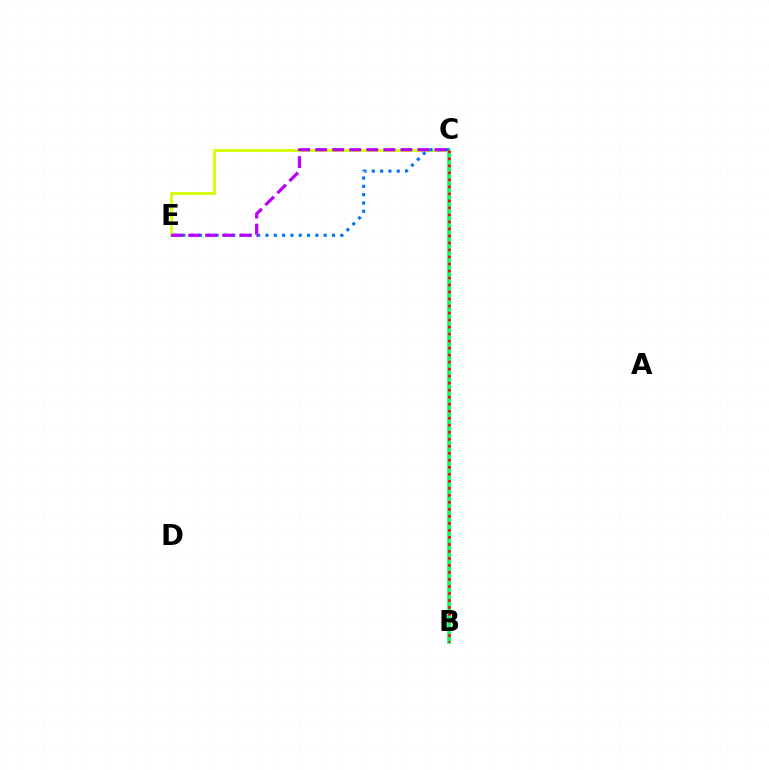{('B', 'C'): [{'color': '#00ff5c', 'line_style': 'solid', 'thickness': 2.59}, {'color': '#ff0000', 'line_style': 'dotted', 'thickness': 1.9}], ('C', 'E'): [{'color': '#d1ff00', 'line_style': 'solid', 'thickness': 1.99}, {'color': '#0074ff', 'line_style': 'dotted', 'thickness': 2.26}, {'color': '#b900ff', 'line_style': 'dashed', 'thickness': 2.32}]}